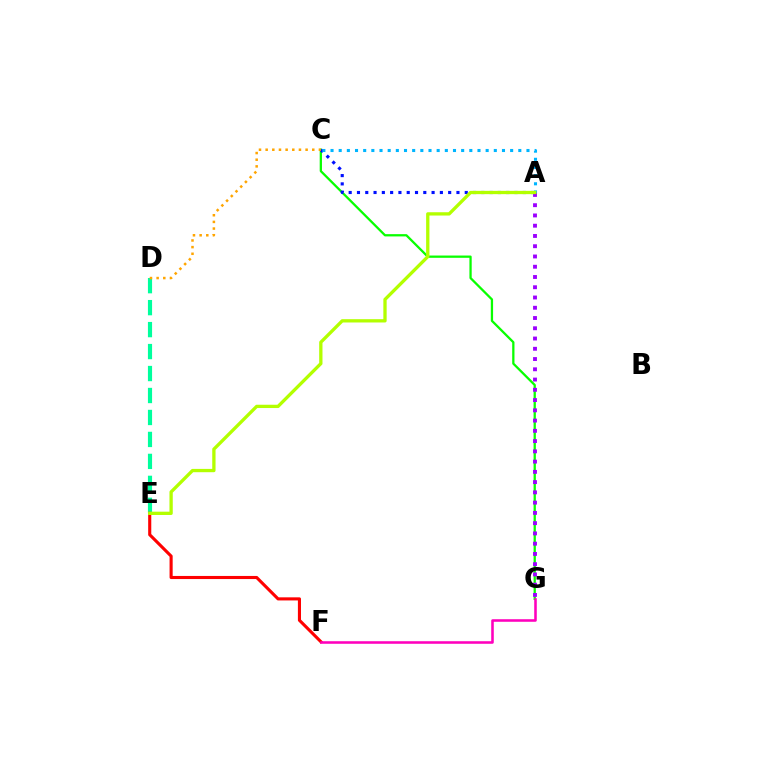{('C', 'G'): [{'color': '#08ff00', 'line_style': 'solid', 'thickness': 1.64}], ('D', 'E'): [{'color': '#00ff9d', 'line_style': 'dashed', 'thickness': 2.98}], ('A', 'C'): [{'color': '#0010ff', 'line_style': 'dotted', 'thickness': 2.25}, {'color': '#00b5ff', 'line_style': 'dotted', 'thickness': 2.22}], ('C', 'D'): [{'color': '#ffa500', 'line_style': 'dotted', 'thickness': 1.81}], ('E', 'F'): [{'color': '#ff0000', 'line_style': 'solid', 'thickness': 2.23}], ('A', 'G'): [{'color': '#9b00ff', 'line_style': 'dotted', 'thickness': 2.79}], ('F', 'G'): [{'color': '#ff00bd', 'line_style': 'solid', 'thickness': 1.84}], ('A', 'E'): [{'color': '#b3ff00', 'line_style': 'solid', 'thickness': 2.38}]}